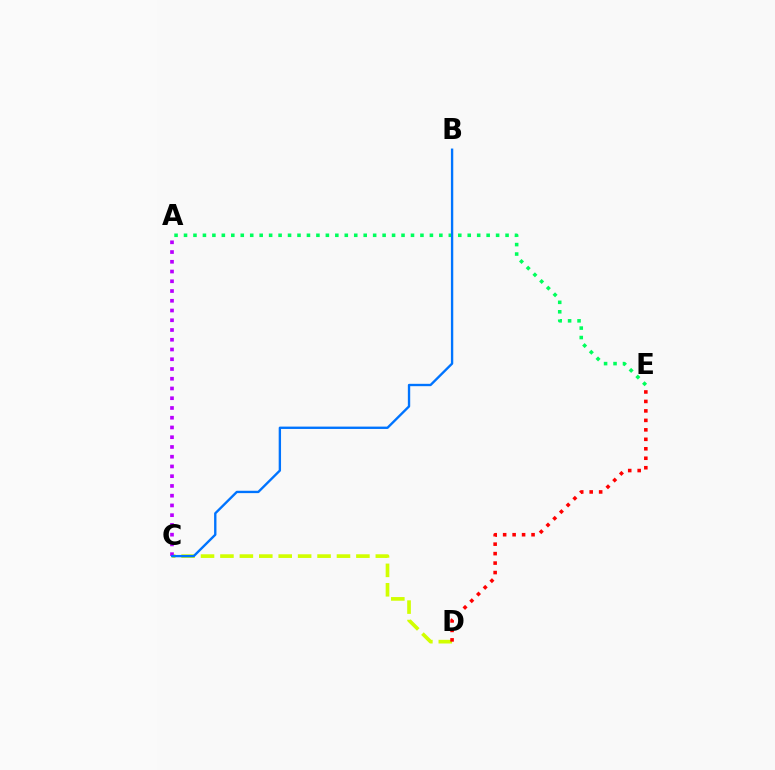{('C', 'D'): [{'color': '#d1ff00', 'line_style': 'dashed', 'thickness': 2.64}], ('A', 'E'): [{'color': '#00ff5c', 'line_style': 'dotted', 'thickness': 2.57}], ('A', 'C'): [{'color': '#b900ff', 'line_style': 'dotted', 'thickness': 2.65}], ('D', 'E'): [{'color': '#ff0000', 'line_style': 'dotted', 'thickness': 2.57}], ('B', 'C'): [{'color': '#0074ff', 'line_style': 'solid', 'thickness': 1.7}]}